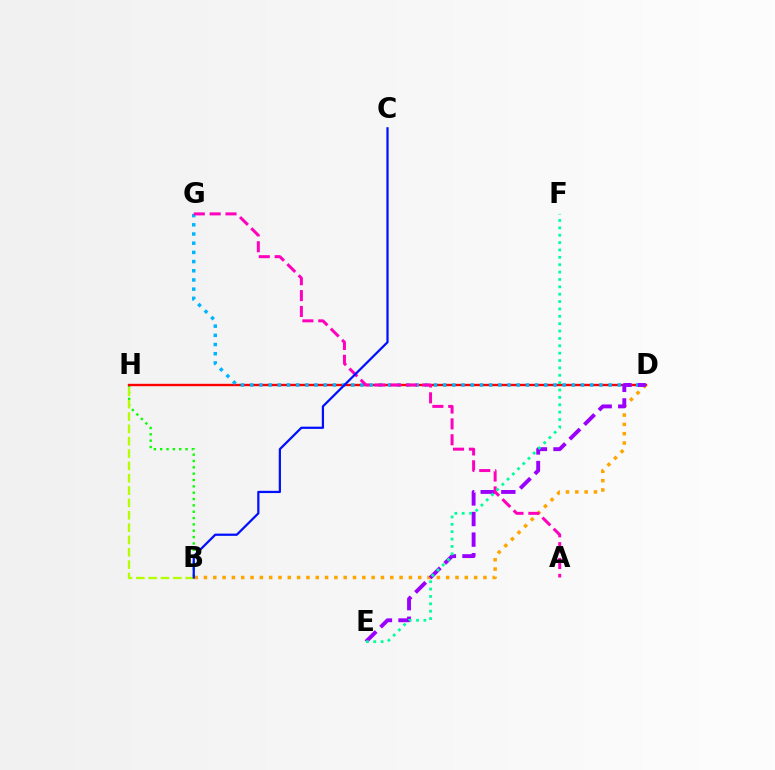{('B', 'H'): [{'color': '#08ff00', 'line_style': 'dotted', 'thickness': 1.72}, {'color': '#b3ff00', 'line_style': 'dashed', 'thickness': 1.68}], ('D', 'H'): [{'color': '#ff0000', 'line_style': 'solid', 'thickness': 1.71}], ('B', 'D'): [{'color': '#ffa500', 'line_style': 'dotted', 'thickness': 2.53}], ('D', 'G'): [{'color': '#00b5ff', 'line_style': 'dotted', 'thickness': 2.5}], ('D', 'E'): [{'color': '#9b00ff', 'line_style': 'dashed', 'thickness': 2.8}], ('A', 'G'): [{'color': '#ff00bd', 'line_style': 'dashed', 'thickness': 2.16}], ('E', 'F'): [{'color': '#00ff9d', 'line_style': 'dotted', 'thickness': 2.0}], ('B', 'C'): [{'color': '#0010ff', 'line_style': 'solid', 'thickness': 1.61}]}